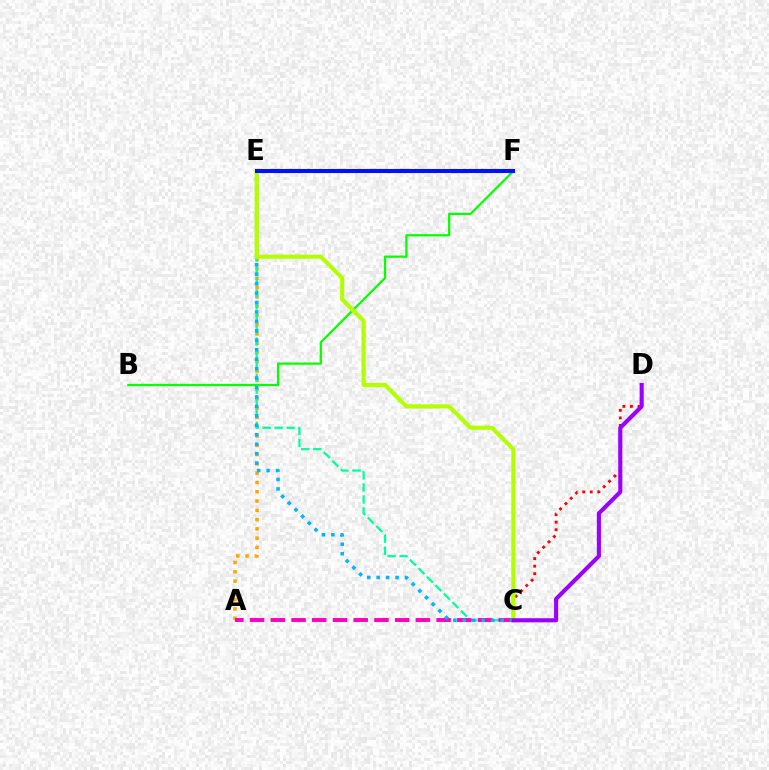{('B', 'F'): [{'color': '#08ff00', 'line_style': 'solid', 'thickness': 1.61}], ('C', 'D'): [{'color': '#ff0000', 'line_style': 'dotted', 'thickness': 2.05}, {'color': '#9b00ff', 'line_style': 'solid', 'thickness': 2.95}], ('A', 'E'): [{'color': '#ffa500', 'line_style': 'dotted', 'thickness': 2.52}], ('C', 'E'): [{'color': '#00ff9d', 'line_style': 'dashed', 'thickness': 1.63}, {'color': '#00b5ff', 'line_style': 'dotted', 'thickness': 2.57}, {'color': '#b3ff00', 'line_style': 'solid', 'thickness': 2.97}], ('A', 'C'): [{'color': '#ff00bd', 'line_style': 'dashed', 'thickness': 2.82}], ('E', 'F'): [{'color': '#0010ff', 'line_style': 'solid', 'thickness': 2.93}]}